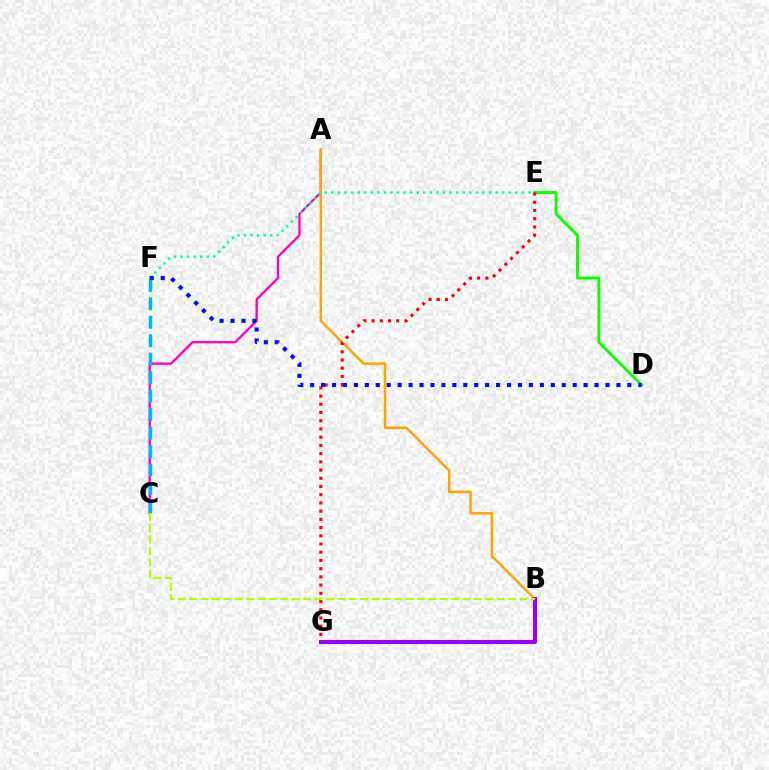{('A', 'C'): [{'color': '#ff00bd', 'line_style': 'solid', 'thickness': 1.66}], ('D', 'E'): [{'color': '#08ff00', 'line_style': 'solid', 'thickness': 2.07}], ('A', 'B'): [{'color': '#ffa500', 'line_style': 'solid', 'thickness': 1.79}], ('B', 'G'): [{'color': '#9b00ff', 'line_style': 'solid', 'thickness': 2.92}], ('E', 'F'): [{'color': '#00ff9d', 'line_style': 'dotted', 'thickness': 1.79}], ('E', 'G'): [{'color': '#ff0000', 'line_style': 'dotted', 'thickness': 2.23}], ('C', 'F'): [{'color': '#00b5ff', 'line_style': 'dashed', 'thickness': 2.51}], ('B', 'C'): [{'color': '#b3ff00', 'line_style': 'dashed', 'thickness': 1.55}], ('D', 'F'): [{'color': '#0010ff', 'line_style': 'dotted', 'thickness': 2.97}]}